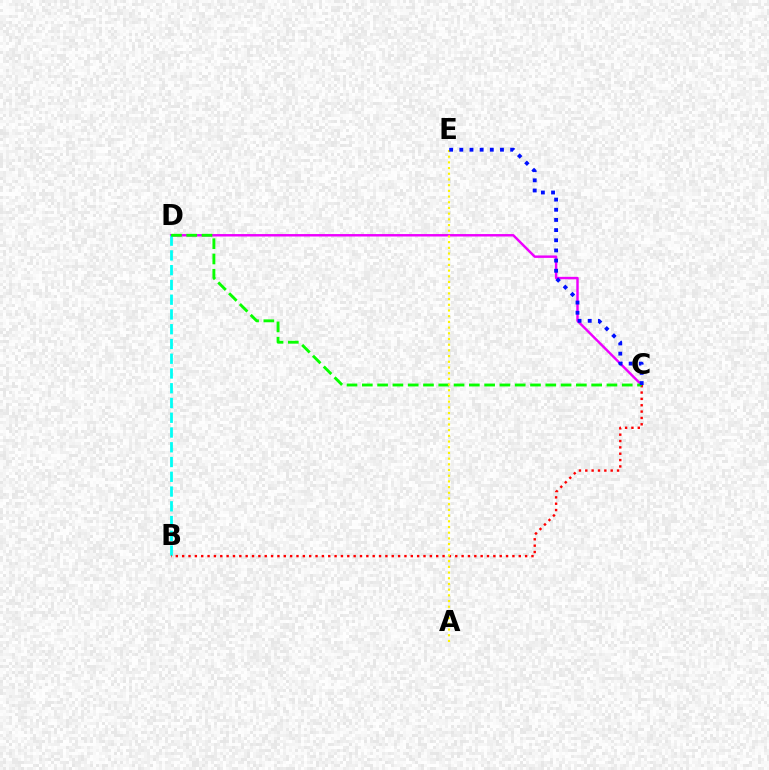{('C', 'D'): [{'color': '#ee00ff', 'line_style': 'solid', 'thickness': 1.76}, {'color': '#08ff00', 'line_style': 'dashed', 'thickness': 2.08}], ('B', 'D'): [{'color': '#00fff6', 'line_style': 'dashed', 'thickness': 2.01}], ('B', 'C'): [{'color': '#ff0000', 'line_style': 'dotted', 'thickness': 1.73}], ('A', 'E'): [{'color': '#fcf500', 'line_style': 'dotted', 'thickness': 1.55}], ('C', 'E'): [{'color': '#0010ff', 'line_style': 'dotted', 'thickness': 2.76}]}